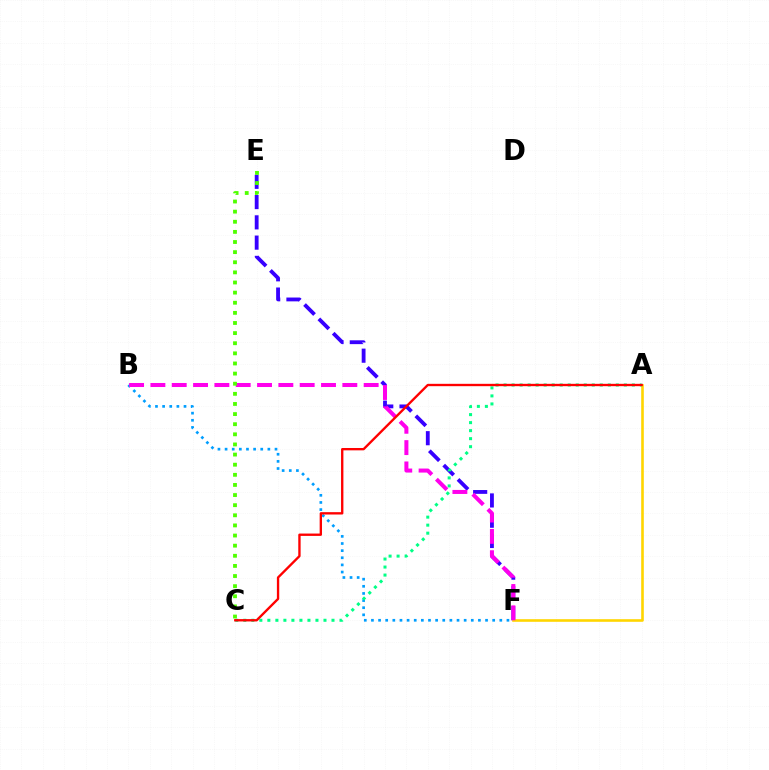{('E', 'F'): [{'color': '#3700ff', 'line_style': 'dashed', 'thickness': 2.75}], ('B', 'F'): [{'color': '#009eff', 'line_style': 'dotted', 'thickness': 1.94}, {'color': '#ff00ed', 'line_style': 'dashed', 'thickness': 2.9}], ('A', 'F'): [{'color': '#ffd500', 'line_style': 'solid', 'thickness': 1.89}], ('A', 'C'): [{'color': '#00ff86', 'line_style': 'dotted', 'thickness': 2.18}, {'color': '#ff0000', 'line_style': 'solid', 'thickness': 1.69}], ('C', 'E'): [{'color': '#4fff00', 'line_style': 'dotted', 'thickness': 2.75}]}